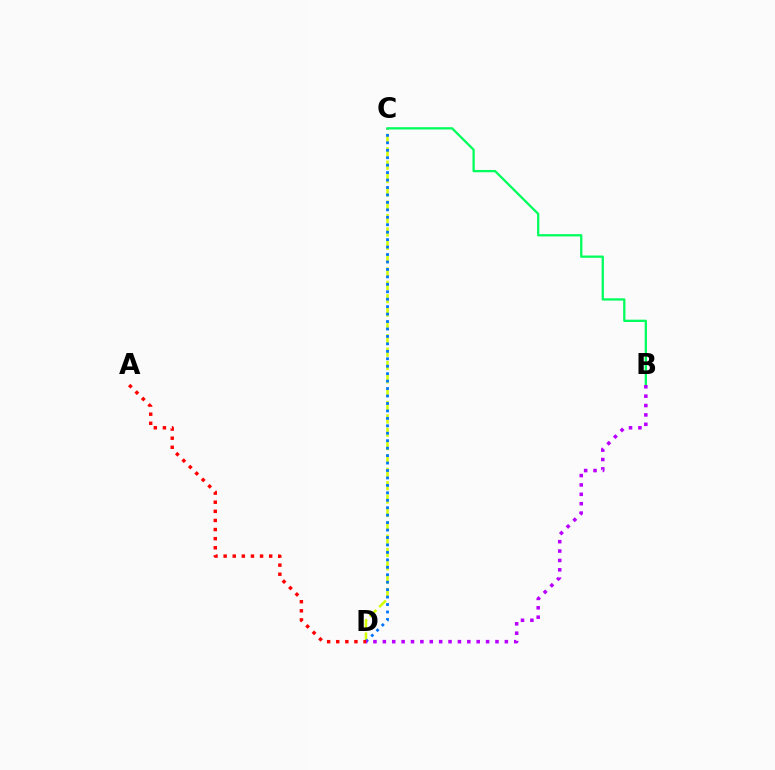{('C', 'D'): [{'color': '#d1ff00', 'line_style': 'dashed', 'thickness': 1.81}, {'color': '#0074ff', 'line_style': 'dotted', 'thickness': 2.02}], ('B', 'C'): [{'color': '#00ff5c', 'line_style': 'solid', 'thickness': 1.65}], ('B', 'D'): [{'color': '#b900ff', 'line_style': 'dotted', 'thickness': 2.55}], ('A', 'D'): [{'color': '#ff0000', 'line_style': 'dotted', 'thickness': 2.47}]}